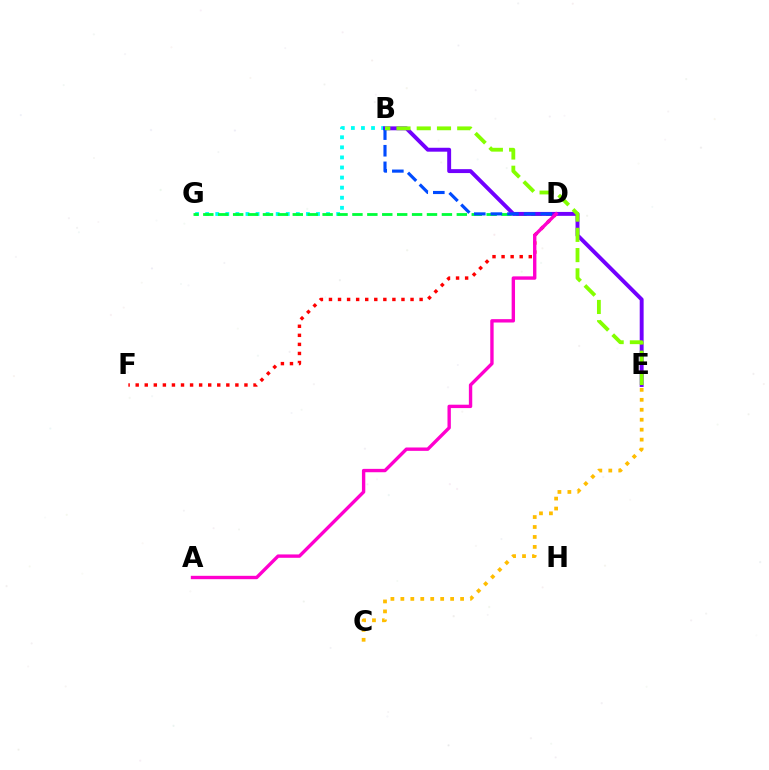{('B', 'G'): [{'color': '#00fff6', 'line_style': 'dotted', 'thickness': 2.74}], ('D', 'F'): [{'color': '#ff0000', 'line_style': 'dotted', 'thickness': 2.46}], ('D', 'G'): [{'color': '#00ff39', 'line_style': 'dashed', 'thickness': 2.03}], ('B', 'E'): [{'color': '#7200ff', 'line_style': 'solid', 'thickness': 2.82}, {'color': '#84ff00', 'line_style': 'dashed', 'thickness': 2.75}], ('C', 'E'): [{'color': '#ffbd00', 'line_style': 'dotted', 'thickness': 2.7}], ('A', 'D'): [{'color': '#ff00cf', 'line_style': 'solid', 'thickness': 2.43}], ('B', 'D'): [{'color': '#004bff', 'line_style': 'dashed', 'thickness': 2.26}]}